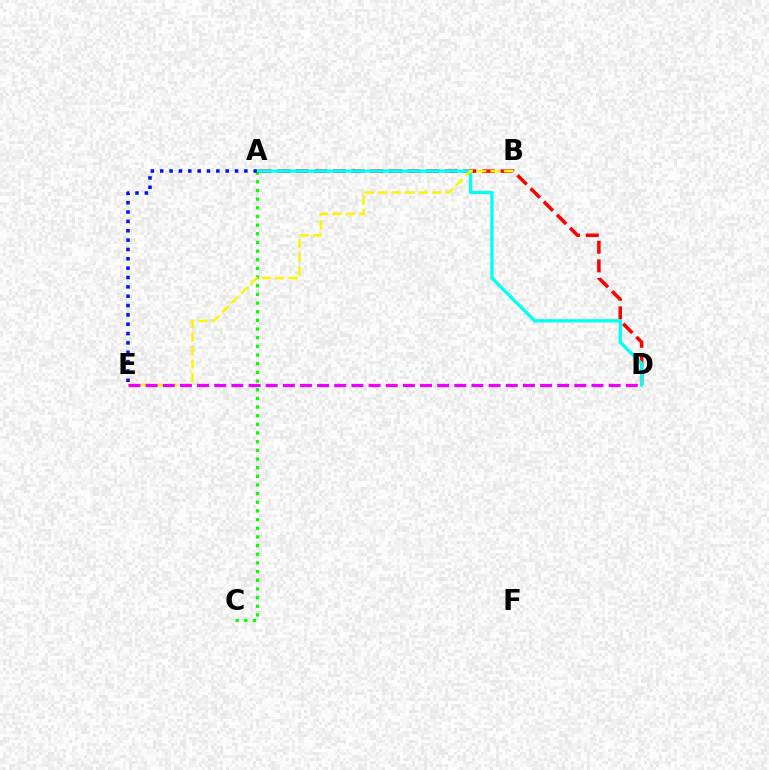{('A', 'D'): [{'color': '#ff0000', 'line_style': 'dashed', 'thickness': 2.53}, {'color': '#00fff6', 'line_style': 'solid', 'thickness': 2.36}], ('A', 'C'): [{'color': '#08ff00', 'line_style': 'dotted', 'thickness': 2.35}], ('B', 'E'): [{'color': '#fcf500', 'line_style': 'dashed', 'thickness': 1.83}], ('A', 'E'): [{'color': '#0010ff', 'line_style': 'dotted', 'thickness': 2.54}], ('D', 'E'): [{'color': '#ee00ff', 'line_style': 'dashed', 'thickness': 2.33}]}